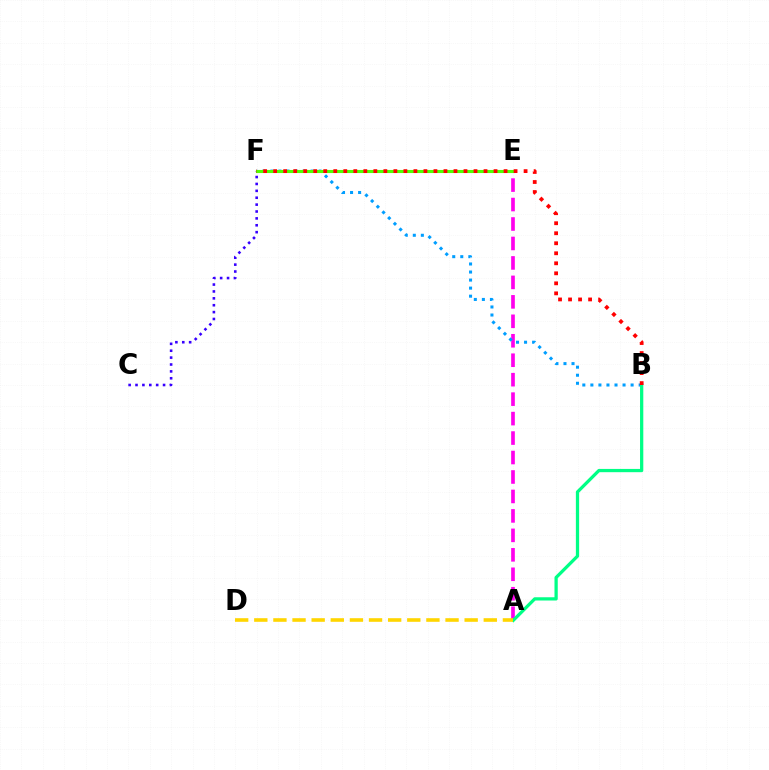{('A', 'E'): [{'color': '#ff00ed', 'line_style': 'dashed', 'thickness': 2.64}], ('C', 'F'): [{'color': '#3700ff', 'line_style': 'dotted', 'thickness': 1.87}], ('B', 'F'): [{'color': '#009eff', 'line_style': 'dotted', 'thickness': 2.19}, {'color': '#ff0000', 'line_style': 'dotted', 'thickness': 2.72}], ('E', 'F'): [{'color': '#4fff00', 'line_style': 'solid', 'thickness': 2.23}], ('A', 'B'): [{'color': '#00ff86', 'line_style': 'solid', 'thickness': 2.34}], ('A', 'D'): [{'color': '#ffd500', 'line_style': 'dashed', 'thickness': 2.6}]}